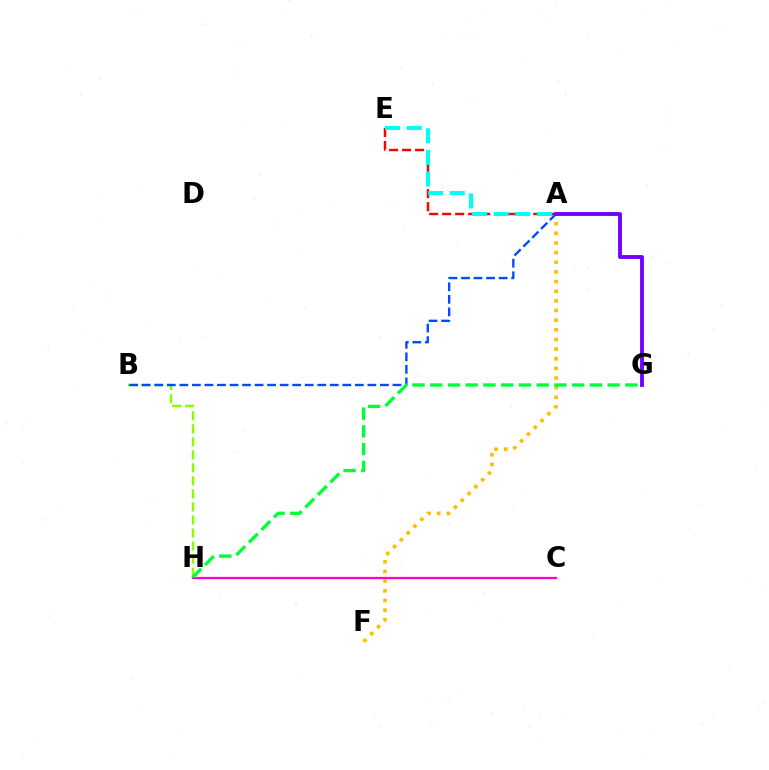{('A', 'E'): [{'color': '#ff0000', 'line_style': 'dashed', 'thickness': 1.77}, {'color': '#00fff6', 'line_style': 'dashed', 'thickness': 2.94}], ('B', 'H'): [{'color': '#84ff00', 'line_style': 'dashed', 'thickness': 1.77}], ('A', 'B'): [{'color': '#004bff', 'line_style': 'dashed', 'thickness': 1.7}], ('A', 'F'): [{'color': '#ffbd00', 'line_style': 'dotted', 'thickness': 2.62}], ('A', 'G'): [{'color': '#7200ff', 'line_style': 'solid', 'thickness': 2.78}], ('C', 'H'): [{'color': '#ff00cf', 'line_style': 'solid', 'thickness': 1.62}], ('G', 'H'): [{'color': '#00ff39', 'line_style': 'dashed', 'thickness': 2.41}]}